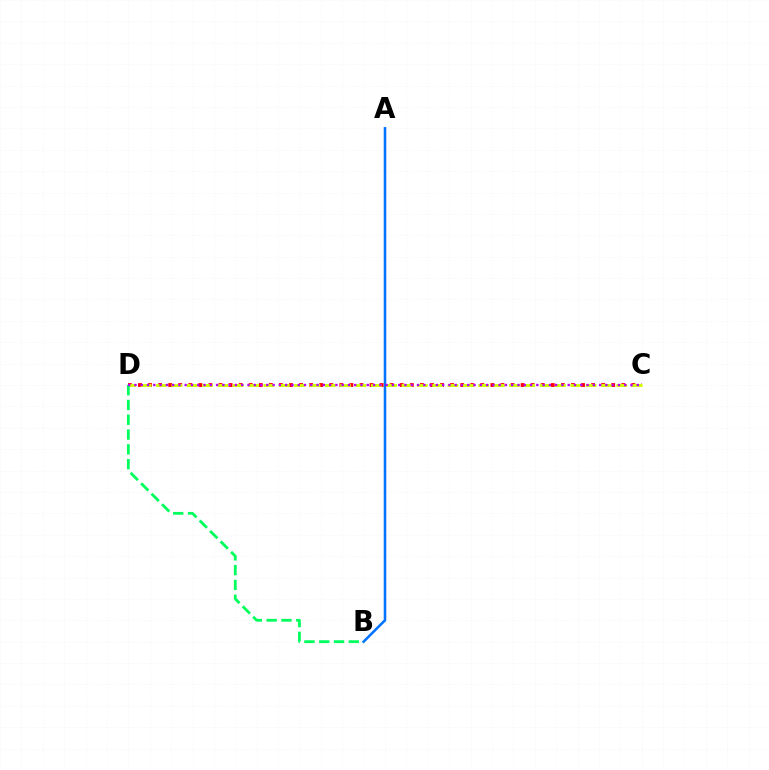{('A', 'B'): [{'color': '#0074ff', 'line_style': 'solid', 'thickness': 1.85}], ('C', 'D'): [{'color': '#ff0000', 'line_style': 'dotted', 'thickness': 2.74}, {'color': '#d1ff00', 'line_style': 'dashed', 'thickness': 2.08}, {'color': '#b900ff', 'line_style': 'dotted', 'thickness': 1.71}], ('B', 'D'): [{'color': '#00ff5c', 'line_style': 'dashed', 'thickness': 2.01}]}